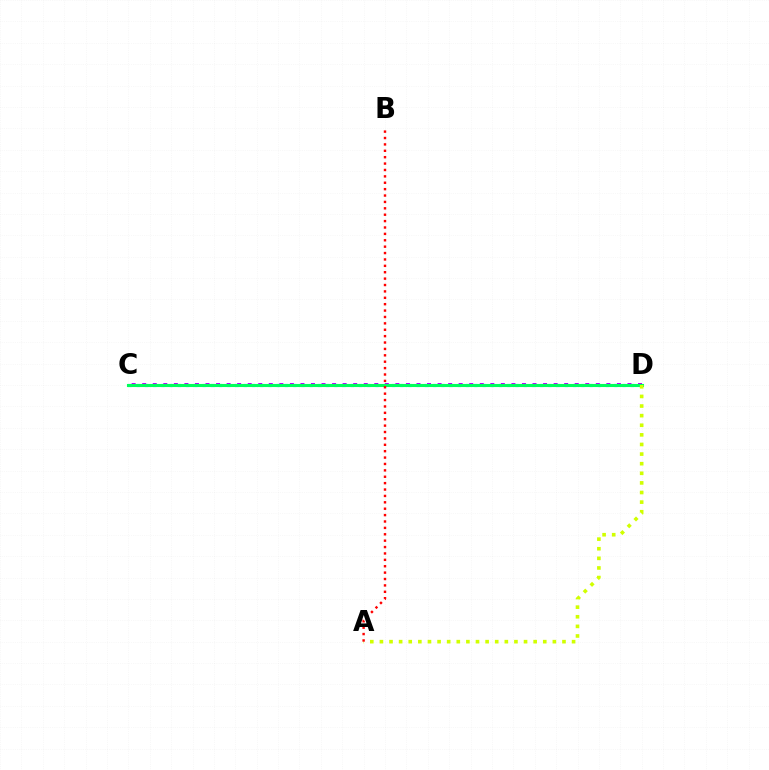{('C', 'D'): [{'color': '#b900ff', 'line_style': 'dotted', 'thickness': 2.87}, {'color': '#0074ff', 'line_style': 'dotted', 'thickness': 2.24}, {'color': '#00ff5c', 'line_style': 'solid', 'thickness': 2.22}], ('A', 'D'): [{'color': '#d1ff00', 'line_style': 'dotted', 'thickness': 2.61}], ('A', 'B'): [{'color': '#ff0000', 'line_style': 'dotted', 'thickness': 1.74}]}